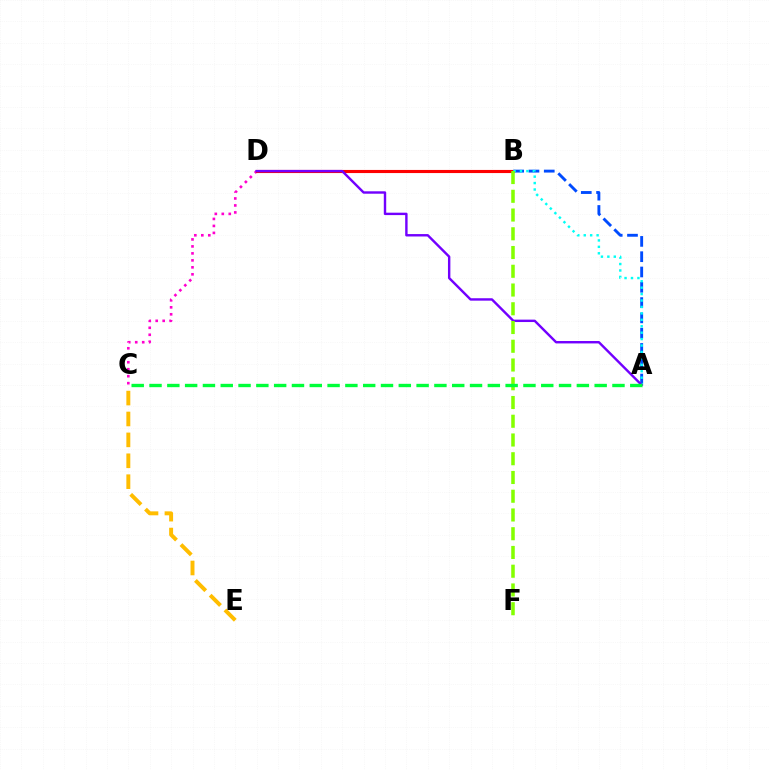{('C', 'E'): [{'color': '#ffbd00', 'line_style': 'dashed', 'thickness': 2.84}], ('C', 'D'): [{'color': '#ff00cf', 'line_style': 'dotted', 'thickness': 1.9}], ('B', 'D'): [{'color': '#ff0000', 'line_style': 'solid', 'thickness': 2.24}], ('A', 'B'): [{'color': '#004bff', 'line_style': 'dashed', 'thickness': 2.08}, {'color': '#00fff6', 'line_style': 'dotted', 'thickness': 1.75}], ('A', 'D'): [{'color': '#7200ff', 'line_style': 'solid', 'thickness': 1.74}], ('B', 'F'): [{'color': '#84ff00', 'line_style': 'dashed', 'thickness': 2.55}], ('A', 'C'): [{'color': '#00ff39', 'line_style': 'dashed', 'thickness': 2.42}]}